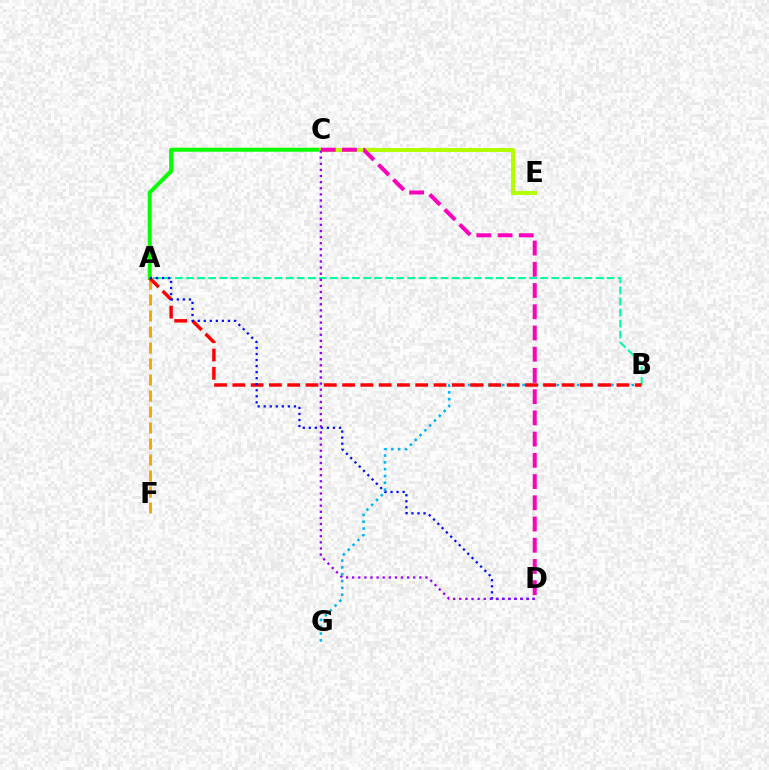{('A', 'C'): [{'color': '#08ff00', 'line_style': 'solid', 'thickness': 2.87}], ('B', 'G'): [{'color': '#00b5ff', 'line_style': 'dotted', 'thickness': 1.85}], ('C', 'E'): [{'color': '#b3ff00', 'line_style': 'solid', 'thickness': 2.85}], ('A', 'B'): [{'color': '#00ff9d', 'line_style': 'dashed', 'thickness': 1.5}, {'color': '#ff0000', 'line_style': 'dashed', 'thickness': 2.48}], ('A', 'F'): [{'color': '#ffa500', 'line_style': 'dashed', 'thickness': 2.17}], ('A', 'D'): [{'color': '#0010ff', 'line_style': 'dotted', 'thickness': 1.64}], ('C', 'D'): [{'color': '#9b00ff', 'line_style': 'dotted', 'thickness': 1.66}, {'color': '#ff00bd', 'line_style': 'dashed', 'thickness': 2.88}]}